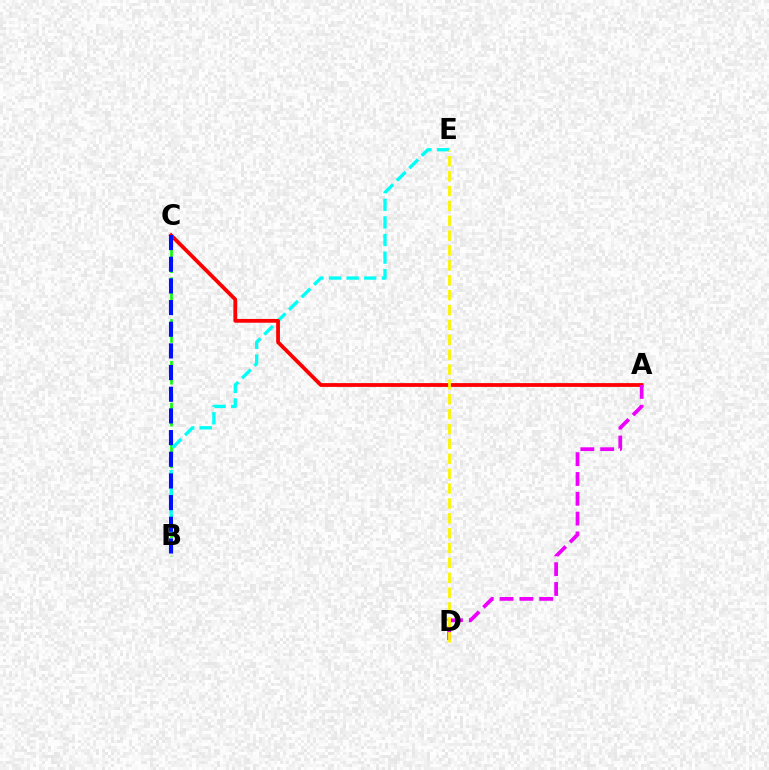{('B', 'C'): [{'color': '#08ff00', 'line_style': 'dashed', 'thickness': 1.89}, {'color': '#0010ff', 'line_style': 'dashed', 'thickness': 2.94}], ('B', 'E'): [{'color': '#00fff6', 'line_style': 'dashed', 'thickness': 2.39}], ('A', 'C'): [{'color': '#ff0000', 'line_style': 'solid', 'thickness': 2.72}], ('A', 'D'): [{'color': '#ee00ff', 'line_style': 'dashed', 'thickness': 2.69}], ('D', 'E'): [{'color': '#fcf500', 'line_style': 'dashed', 'thickness': 2.02}]}